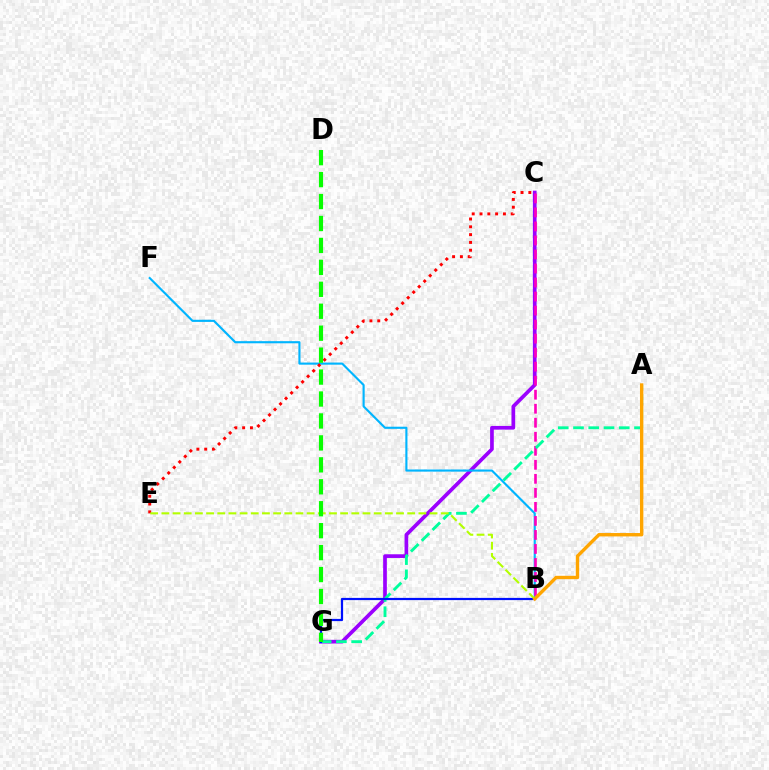{('C', 'G'): [{'color': '#9b00ff', 'line_style': 'solid', 'thickness': 2.66}], ('B', 'F'): [{'color': '#00b5ff', 'line_style': 'solid', 'thickness': 1.53}], ('C', 'E'): [{'color': '#ff0000', 'line_style': 'dotted', 'thickness': 2.12}], ('B', 'C'): [{'color': '#ff00bd', 'line_style': 'dashed', 'thickness': 1.9}], ('A', 'G'): [{'color': '#00ff9d', 'line_style': 'dashed', 'thickness': 2.07}], ('B', 'G'): [{'color': '#0010ff', 'line_style': 'solid', 'thickness': 1.59}], ('B', 'E'): [{'color': '#b3ff00', 'line_style': 'dashed', 'thickness': 1.52}], ('D', 'G'): [{'color': '#08ff00', 'line_style': 'dashed', 'thickness': 2.98}], ('A', 'B'): [{'color': '#ffa500', 'line_style': 'solid', 'thickness': 2.43}]}